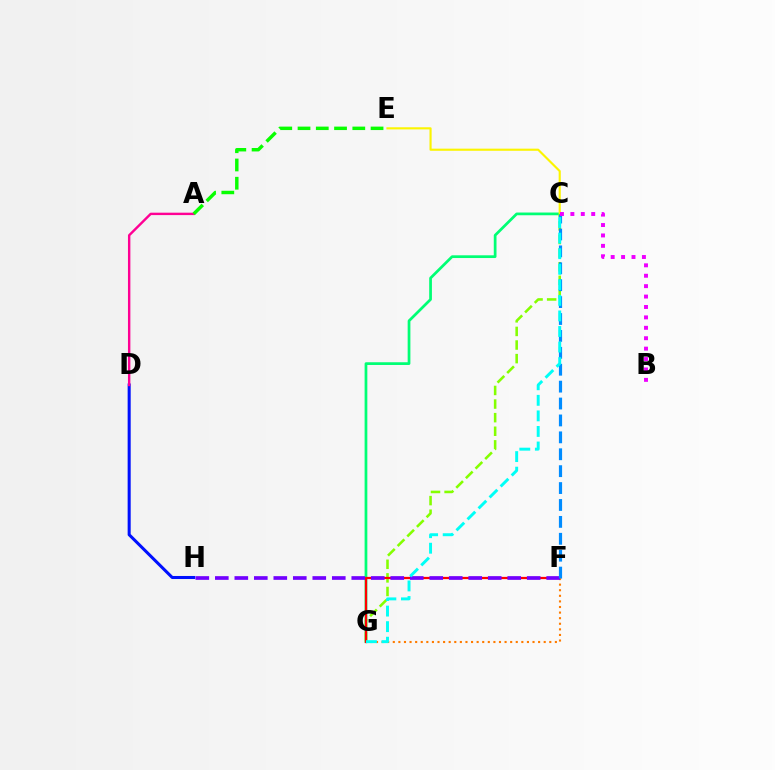{('C', 'G'): [{'color': '#00ff74', 'line_style': 'solid', 'thickness': 1.97}, {'color': '#84ff00', 'line_style': 'dashed', 'thickness': 1.85}, {'color': '#00fff6', 'line_style': 'dashed', 'thickness': 2.11}], ('D', 'H'): [{'color': '#0010ff', 'line_style': 'solid', 'thickness': 2.19}], ('A', 'D'): [{'color': '#ff0094', 'line_style': 'solid', 'thickness': 1.73}], ('C', 'E'): [{'color': '#fcf500', 'line_style': 'solid', 'thickness': 1.54}], ('F', 'G'): [{'color': '#ff0000', 'line_style': 'solid', 'thickness': 1.62}, {'color': '#ff7c00', 'line_style': 'dotted', 'thickness': 1.52}], ('F', 'H'): [{'color': '#7200ff', 'line_style': 'dashed', 'thickness': 2.65}], ('C', 'F'): [{'color': '#008cff', 'line_style': 'dashed', 'thickness': 2.3}], ('A', 'E'): [{'color': '#08ff00', 'line_style': 'dashed', 'thickness': 2.48}], ('B', 'C'): [{'color': '#ee00ff', 'line_style': 'dotted', 'thickness': 2.83}]}